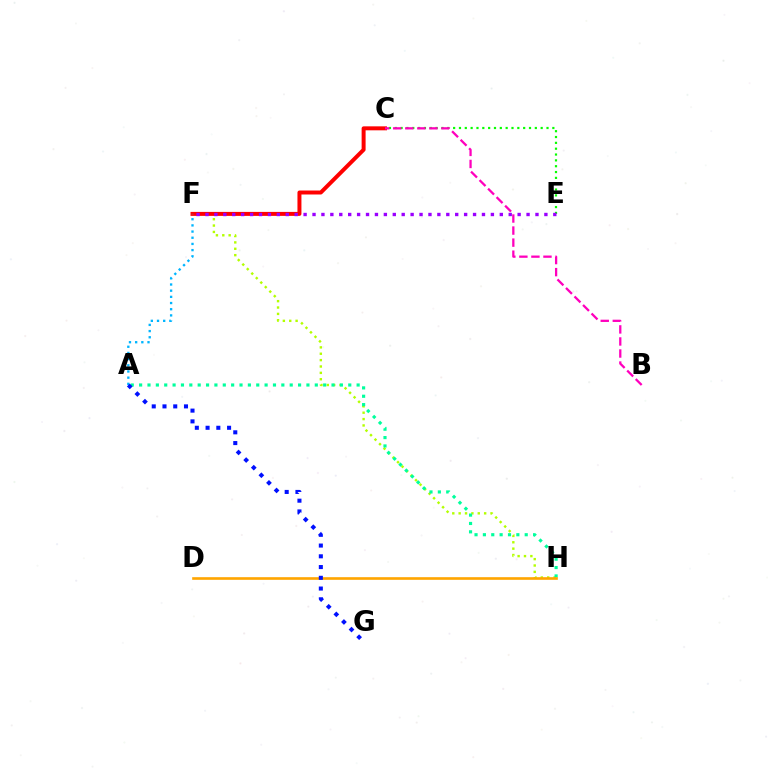{('F', 'H'): [{'color': '#b3ff00', 'line_style': 'dotted', 'thickness': 1.73}], ('C', 'F'): [{'color': '#ff0000', 'line_style': 'solid', 'thickness': 2.86}], ('C', 'E'): [{'color': '#08ff00', 'line_style': 'dotted', 'thickness': 1.59}], ('B', 'C'): [{'color': '#ff00bd', 'line_style': 'dashed', 'thickness': 1.64}], ('E', 'F'): [{'color': '#9b00ff', 'line_style': 'dotted', 'thickness': 2.42}], ('A', 'H'): [{'color': '#00ff9d', 'line_style': 'dotted', 'thickness': 2.27}], ('D', 'H'): [{'color': '#ffa500', 'line_style': 'solid', 'thickness': 1.9}], ('A', 'F'): [{'color': '#00b5ff', 'line_style': 'dotted', 'thickness': 1.68}], ('A', 'G'): [{'color': '#0010ff', 'line_style': 'dotted', 'thickness': 2.92}]}